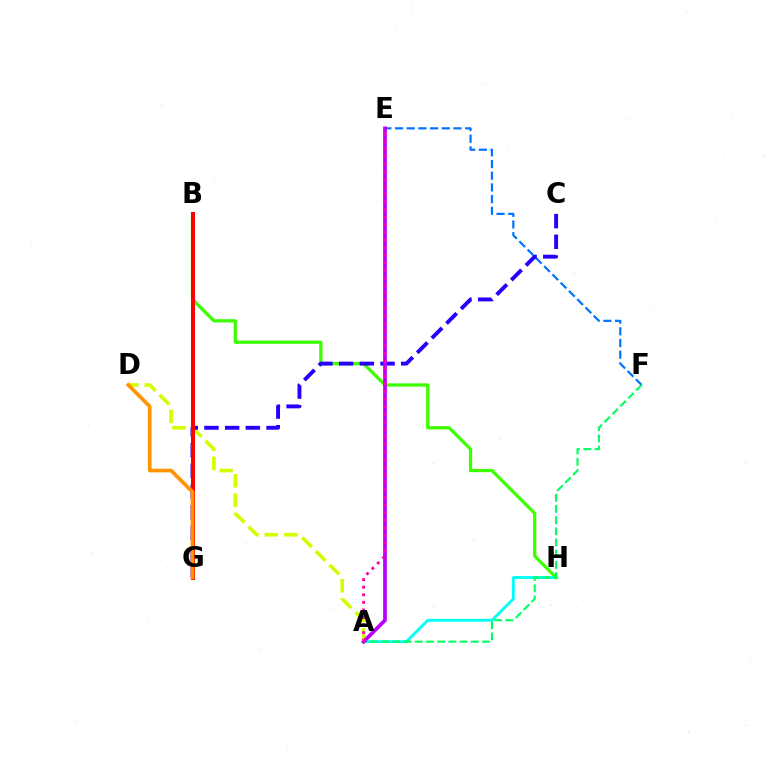{('E', 'F'): [{'color': '#0074ff', 'line_style': 'dashed', 'thickness': 1.59}], ('A', 'H'): [{'color': '#00fff6', 'line_style': 'solid', 'thickness': 2.03}], ('B', 'H'): [{'color': '#3dff00', 'line_style': 'solid', 'thickness': 2.36}], ('A', 'D'): [{'color': '#d1ff00', 'line_style': 'dashed', 'thickness': 2.63}], ('C', 'G'): [{'color': '#2500ff', 'line_style': 'dashed', 'thickness': 2.81}], ('A', 'F'): [{'color': '#00ff5c', 'line_style': 'dashed', 'thickness': 1.52}], ('A', 'E'): [{'color': '#b900ff', 'line_style': 'solid', 'thickness': 2.68}, {'color': '#ff00ac', 'line_style': 'dotted', 'thickness': 2.06}], ('B', 'G'): [{'color': '#ff0000', 'line_style': 'solid', 'thickness': 2.9}], ('D', 'G'): [{'color': '#ff9400', 'line_style': 'solid', 'thickness': 2.68}]}